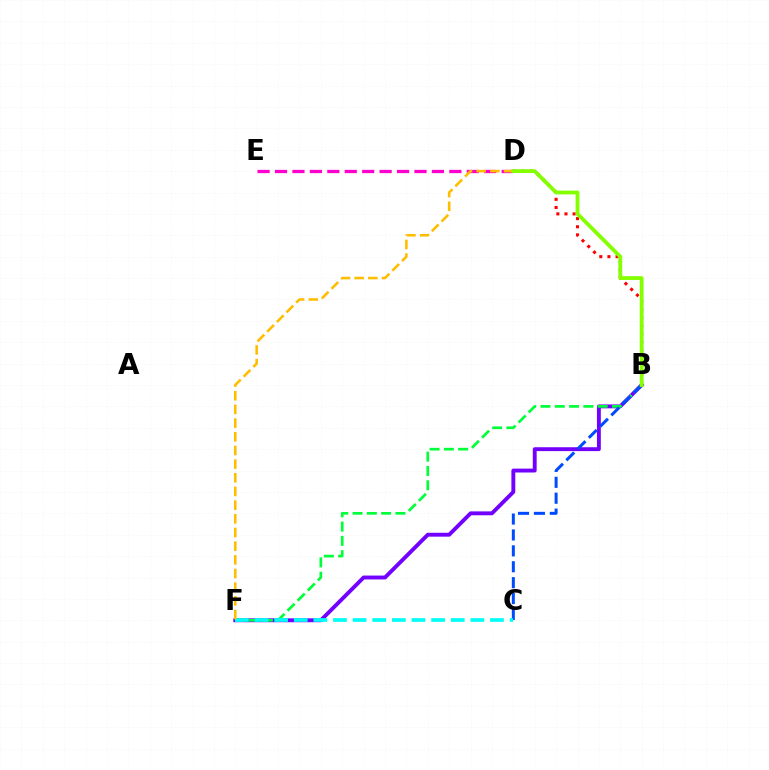{('B', 'F'): [{'color': '#7200ff', 'line_style': 'solid', 'thickness': 2.8}, {'color': '#00ff39', 'line_style': 'dashed', 'thickness': 1.94}], ('B', 'C'): [{'color': '#004bff', 'line_style': 'dashed', 'thickness': 2.16}], ('D', 'E'): [{'color': '#ff00cf', 'line_style': 'dashed', 'thickness': 2.37}], ('B', 'D'): [{'color': '#ff0000', 'line_style': 'dotted', 'thickness': 2.21}, {'color': '#84ff00', 'line_style': 'solid', 'thickness': 2.74}], ('C', 'F'): [{'color': '#00fff6', 'line_style': 'dashed', 'thickness': 2.67}], ('D', 'F'): [{'color': '#ffbd00', 'line_style': 'dashed', 'thickness': 1.86}]}